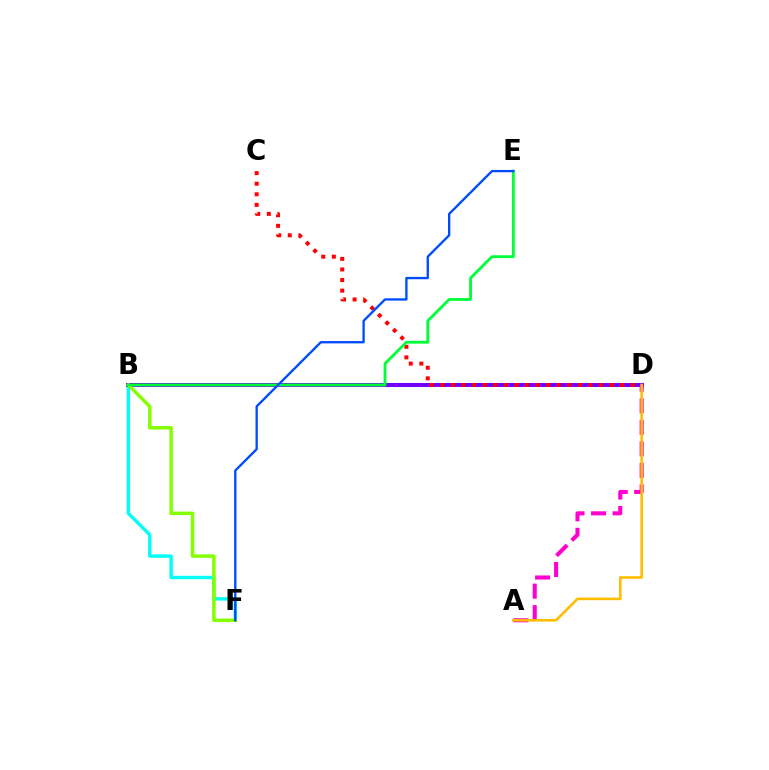{('B', 'F'): [{'color': '#00fff6', 'line_style': 'solid', 'thickness': 2.43}, {'color': '#84ff00', 'line_style': 'solid', 'thickness': 2.49}], ('B', 'D'): [{'color': '#7200ff', 'line_style': 'solid', 'thickness': 2.89}], ('A', 'D'): [{'color': '#ff00cf', 'line_style': 'dashed', 'thickness': 2.92}, {'color': '#ffbd00', 'line_style': 'solid', 'thickness': 1.86}], ('C', 'D'): [{'color': '#ff0000', 'line_style': 'dotted', 'thickness': 2.88}], ('B', 'E'): [{'color': '#00ff39', 'line_style': 'solid', 'thickness': 2.04}], ('E', 'F'): [{'color': '#004bff', 'line_style': 'solid', 'thickness': 1.68}]}